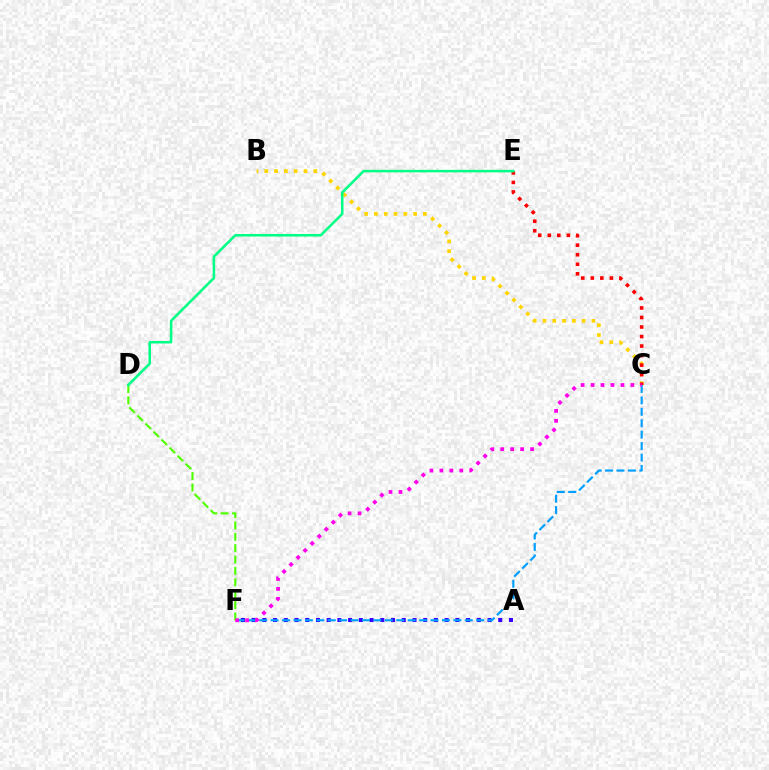{('D', 'F'): [{'color': '#4fff00', 'line_style': 'dashed', 'thickness': 1.54}], ('A', 'F'): [{'color': '#3700ff', 'line_style': 'dotted', 'thickness': 2.91}], ('B', 'C'): [{'color': '#ffd500', 'line_style': 'dotted', 'thickness': 2.66}], ('C', 'E'): [{'color': '#ff0000', 'line_style': 'dotted', 'thickness': 2.59}], ('C', 'F'): [{'color': '#009eff', 'line_style': 'dashed', 'thickness': 1.55}, {'color': '#ff00ed', 'line_style': 'dotted', 'thickness': 2.71}], ('D', 'E'): [{'color': '#00ff86', 'line_style': 'solid', 'thickness': 1.83}]}